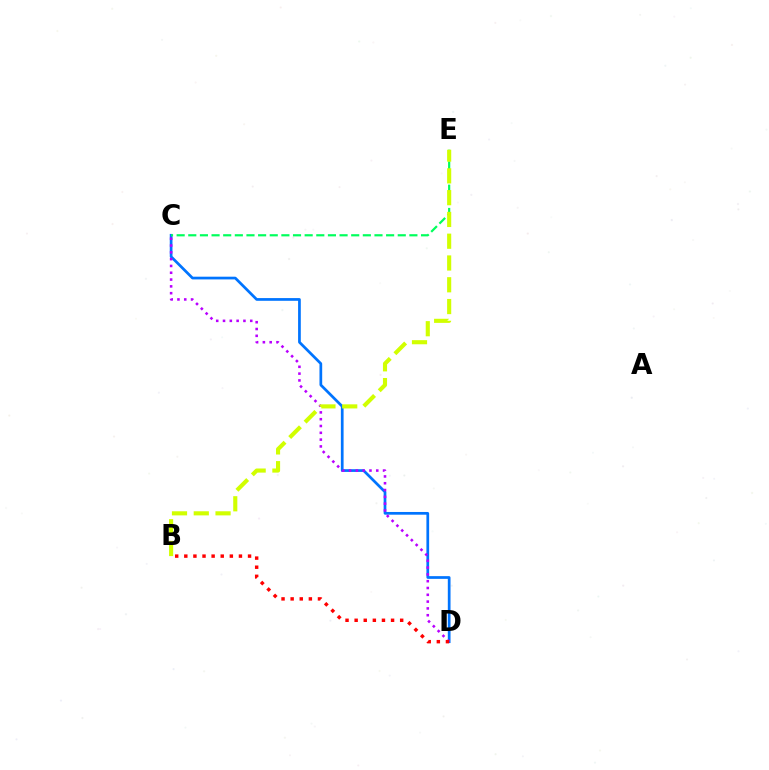{('C', 'D'): [{'color': '#0074ff', 'line_style': 'solid', 'thickness': 1.96}, {'color': '#b900ff', 'line_style': 'dotted', 'thickness': 1.85}], ('C', 'E'): [{'color': '#00ff5c', 'line_style': 'dashed', 'thickness': 1.58}], ('B', 'D'): [{'color': '#ff0000', 'line_style': 'dotted', 'thickness': 2.47}], ('B', 'E'): [{'color': '#d1ff00', 'line_style': 'dashed', 'thickness': 2.96}]}